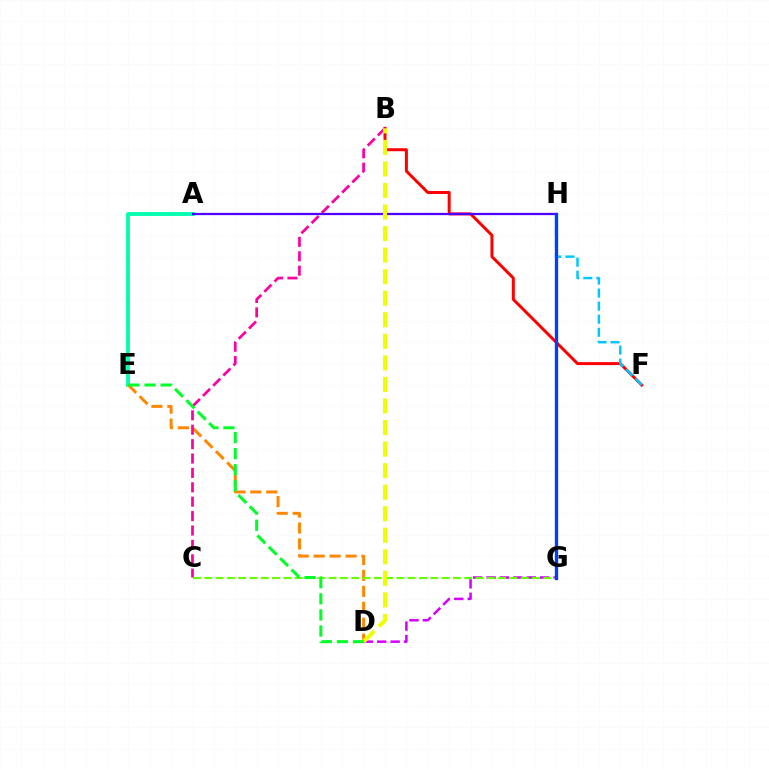{('A', 'E'): [{'color': '#00ffaf', 'line_style': 'solid', 'thickness': 2.75}], ('D', 'E'): [{'color': '#ff8800', 'line_style': 'dashed', 'thickness': 2.17}, {'color': '#00ff27', 'line_style': 'dashed', 'thickness': 2.19}], ('B', 'F'): [{'color': '#ff0000', 'line_style': 'solid', 'thickness': 2.15}], ('D', 'G'): [{'color': '#d600ff', 'line_style': 'dashed', 'thickness': 1.82}], ('C', 'G'): [{'color': '#66ff00', 'line_style': 'dashed', 'thickness': 1.54}], ('B', 'C'): [{'color': '#ff00a0', 'line_style': 'dashed', 'thickness': 1.96}], ('A', 'H'): [{'color': '#4f00ff', 'line_style': 'solid', 'thickness': 1.62}], ('F', 'H'): [{'color': '#00c7ff', 'line_style': 'dashed', 'thickness': 1.78}], ('B', 'D'): [{'color': '#eeff00', 'line_style': 'dashed', 'thickness': 2.93}], ('G', 'H'): [{'color': '#003fff', 'line_style': 'solid', 'thickness': 2.39}]}